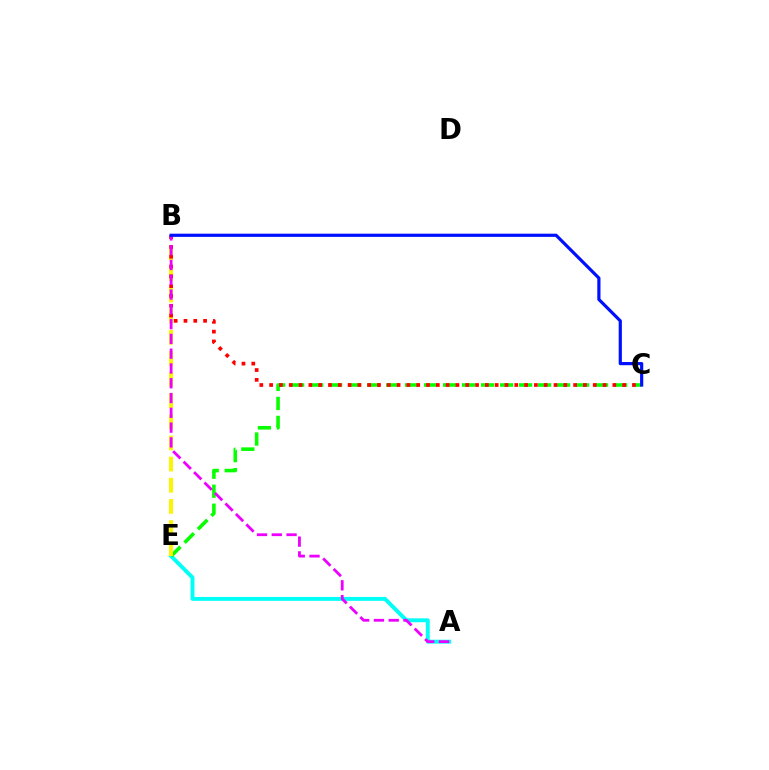{('A', 'E'): [{'color': '#00fff6', 'line_style': 'solid', 'thickness': 2.81}], ('C', 'E'): [{'color': '#08ff00', 'line_style': 'dashed', 'thickness': 2.58}], ('B', 'E'): [{'color': '#fcf500', 'line_style': 'dashed', 'thickness': 2.87}], ('B', 'C'): [{'color': '#ff0000', 'line_style': 'dotted', 'thickness': 2.66}, {'color': '#0010ff', 'line_style': 'solid', 'thickness': 2.29}], ('A', 'B'): [{'color': '#ee00ff', 'line_style': 'dashed', 'thickness': 2.01}]}